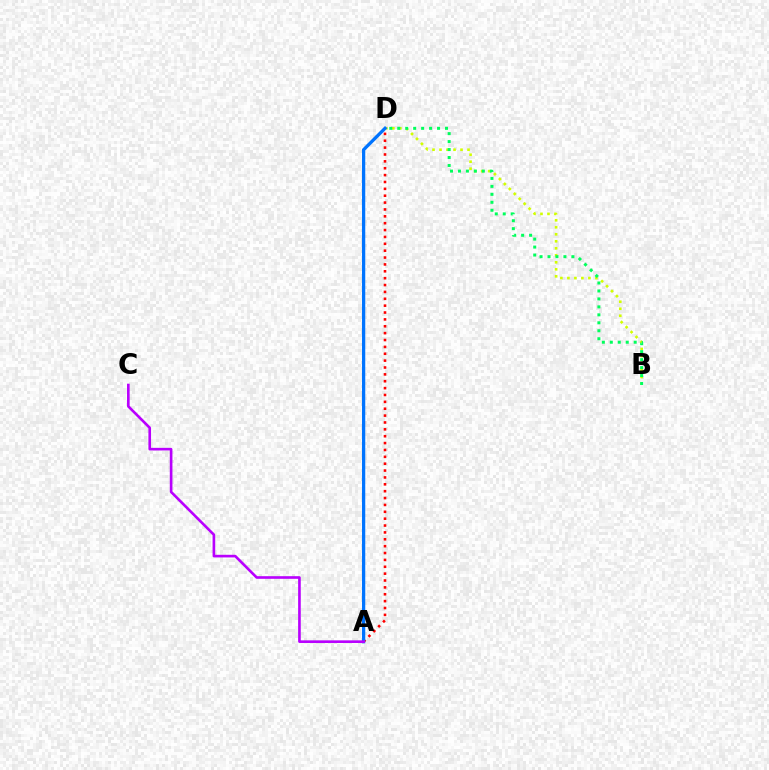{('A', 'D'): [{'color': '#ff0000', 'line_style': 'dotted', 'thickness': 1.87}, {'color': '#0074ff', 'line_style': 'solid', 'thickness': 2.36}], ('B', 'D'): [{'color': '#d1ff00', 'line_style': 'dotted', 'thickness': 1.9}, {'color': '#00ff5c', 'line_style': 'dotted', 'thickness': 2.16}], ('A', 'C'): [{'color': '#b900ff', 'line_style': 'solid', 'thickness': 1.9}]}